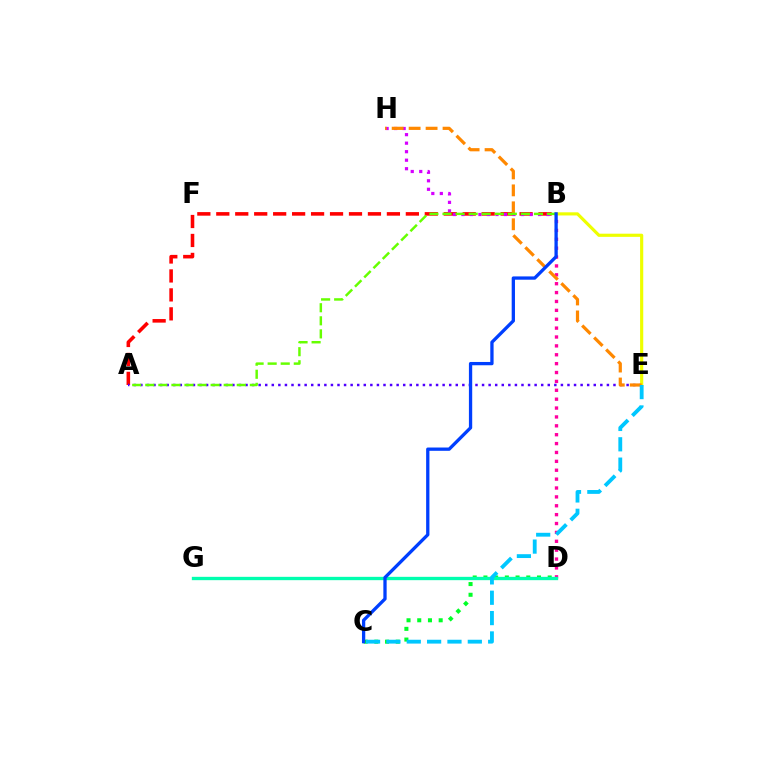{('A', 'B'): [{'color': '#ff0000', 'line_style': 'dashed', 'thickness': 2.58}, {'color': '#66ff00', 'line_style': 'dashed', 'thickness': 1.78}], ('B', 'H'): [{'color': '#d600ff', 'line_style': 'dotted', 'thickness': 2.31}], ('A', 'E'): [{'color': '#4f00ff', 'line_style': 'dotted', 'thickness': 1.79}], ('B', 'E'): [{'color': '#eeff00', 'line_style': 'solid', 'thickness': 2.28}], ('B', 'D'): [{'color': '#ff00a0', 'line_style': 'dotted', 'thickness': 2.41}], ('C', 'D'): [{'color': '#00ff27', 'line_style': 'dotted', 'thickness': 2.91}], ('E', 'H'): [{'color': '#ff8800', 'line_style': 'dashed', 'thickness': 2.3}], ('D', 'G'): [{'color': '#00ffaf', 'line_style': 'solid', 'thickness': 2.4}], ('B', 'C'): [{'color': '#003fff', 'line_style': 'solid', 'thickness': 2.37}], ('C', 'E'): [{'color': '#00c7ff', 'line_style': 'dashed', 'thickness': 2.76}]}